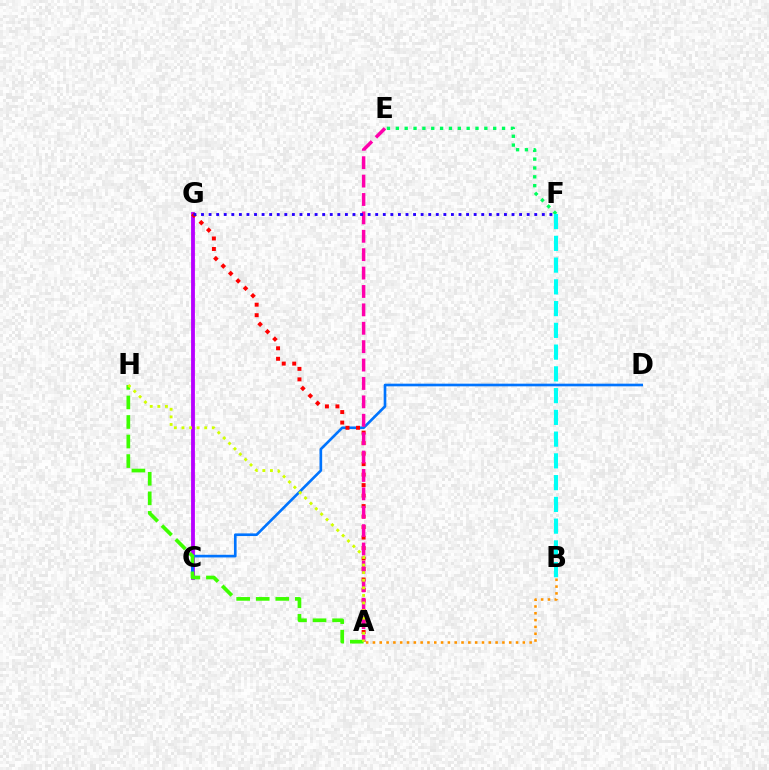{('C', 'G'): [{'color': '#b900ff', 'line_style': 'solid', 'thickness': 2.75}], ('A', 'B'): [{'color': '#ff9400', 'line_style': 'dotted', 'thickness': 1.85}], ('C', 'D'): [{'color': '#0074ff', 'line_style': 'solid', 'thickness': 1.91}], ('A', 'G'): [{'color': '#ff0000', 'line_style': 'dotted', 'thickness': 2.85}], ('A', 'E'): [{'color': '#ff00ac', 'line_style': 'dashed', 'thickness': 2.5}], ('F', 'G'): [{'color': '#2500ff', 'line_style': 'dotted', 'thickness': 2.06}], ('E', 'F'): [{'color': '#00ff5c', 'line_style': 'dotted', 'thickness': 2.4}], ('A', 'H'): [{'color': '#3dff00', 'line_style': 'dashed', 'thickness': 2.66}, {'color': '#d1ff00', 'line_style': 'dotted', 'thickness': 2.06}], ('B', 'F'): [{'color': '#00fff6', 'line_style': 'dashed', 'thickness': 2.96}]}